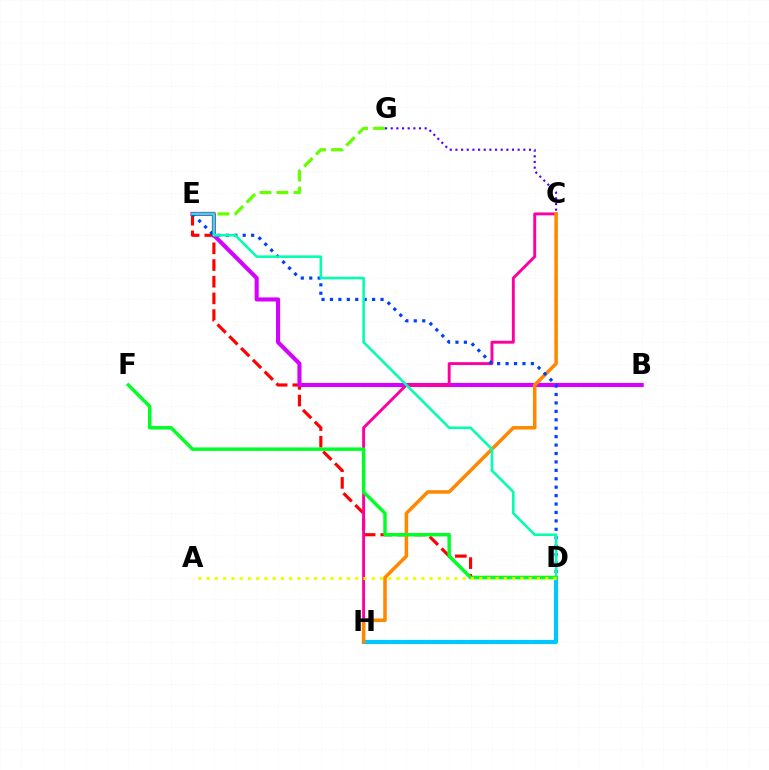{('E', 'G'): [{'color': '#66ff00', 'line_style': 'dashed', 'thickness': 2.31}], ('D', 'E'): [{'color': '#ff0000', 'line_style': 'dashed', 'thickness': 2.27}, {'color': '#003fff', 'line_style': 'dotted', 'thickness': 2.29}, {'color': '#00ffaf', 'line_style': 'solid', 'thickness': 1.85}], ('B', 'E'): [{'color': '#d600ff', 'line_style': 'solid', 'thickness': 2.95}], ('C', 'G'): [{'color': '#4f00ff', 'line_style': 'dotted', 'thickness': 1.54}], ('C', 'H'): [{'color': '#ff00a0', 'line_style': 'solid', 'thickness': 2.1}, {'color': '#ff8800', 'line_style': 'solid', 'thickness': 2.54}], ('D', 'H'): [{'color': '#00c7ff', 'line_style': 'solid', 'thickness': 2.99}], ('D', 'F'): [{'color': '#00ff27', 'line_style': 'solid', 'thickness': 2.5}], ('A', 'D'): [{'color': '#eeff00', 'line_style': 'dotted', 'thickness': 2.24}]}